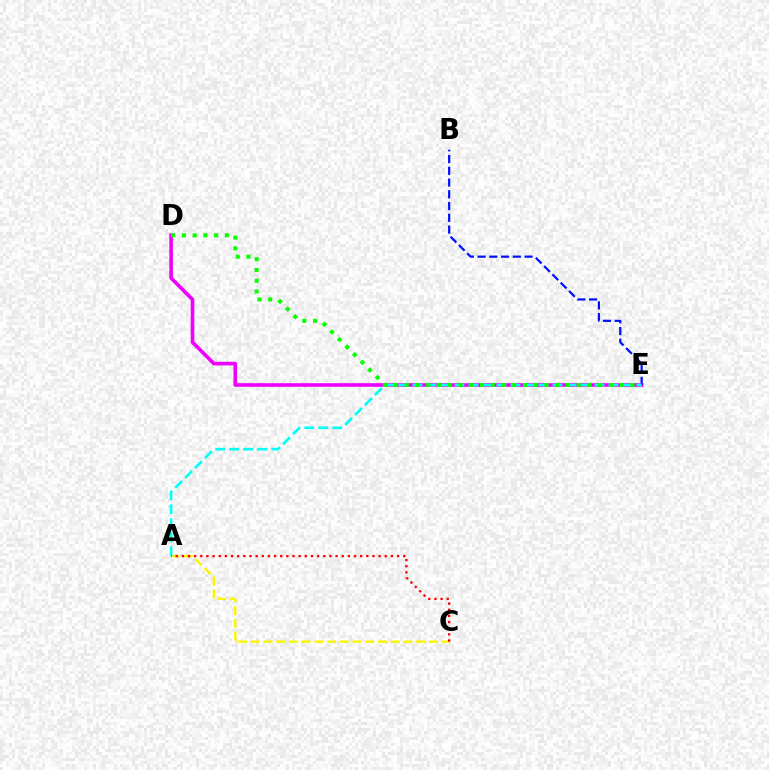{('D', 'E'): [{'color': '#ee00ff', 'line_style': 'solid', 'thickness': 2.6}, {'color': '#08ff00', 'line_style': 'dotted', 'thickness': 2.92}], ('B', 'E'): [{'color': '#0010ff', 'line_style': 'dashed', 'thickness': 1.6}], ('A', 'C'): [{'color': '#fcf500', 'line_style': 'dashed', 'thickness': 1.73}, {'color': '#ff0000', 'line_style': 'dotted', 'thickness': 1.67}], ('A', 'E'): [{'color': '#00fff6', 'line_style': 'dashed', 'thickness': 1.9}]}